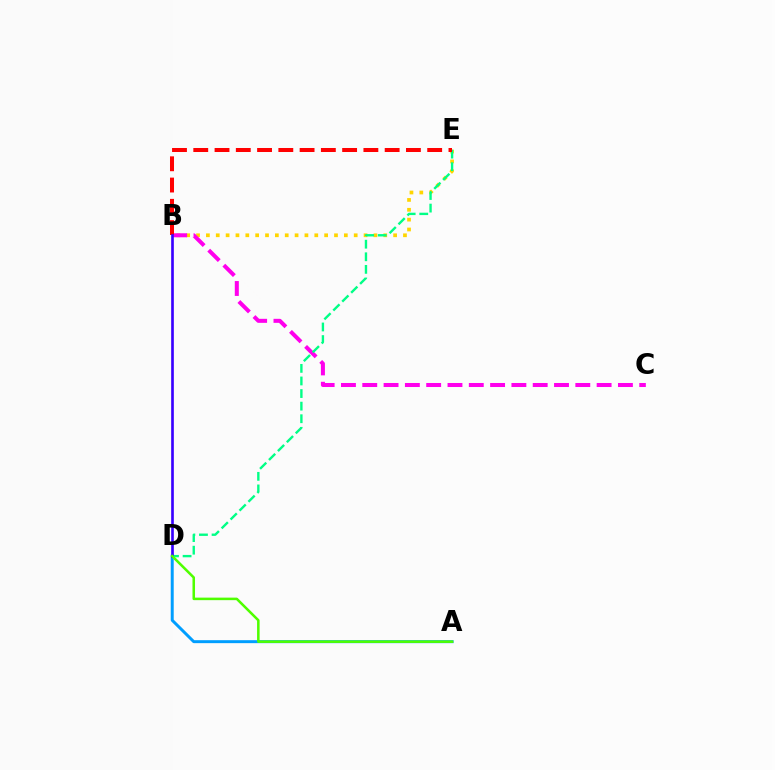{('B', 'E'): [{'color': '#ffd500', 'line_style': 'dotted', 'thickness': 2.68}, {'color': '#ff0000', 'line_style': 'dashed', 'thickness': 2.89}], ('B', 'C'): [{'color': '#ff00ed', 'line_style': 'dashed', 'thickness': 2.89}], ('D', 'E'): [{'color': '#00ff86', 'line_style': 'dashed', 'thickness': 1.71}], ('A', 'D'): [{'color': '#009eff', 'line_style': 'solid', 'thickness': 2.14}, {'color': '#4fff00', 'line_style': 'solid', 'thickness': 1.82}], ('B', 'D'): [{'color': '#3700ff', 'line_style': 'solid', 'thickness': 1.9}]}